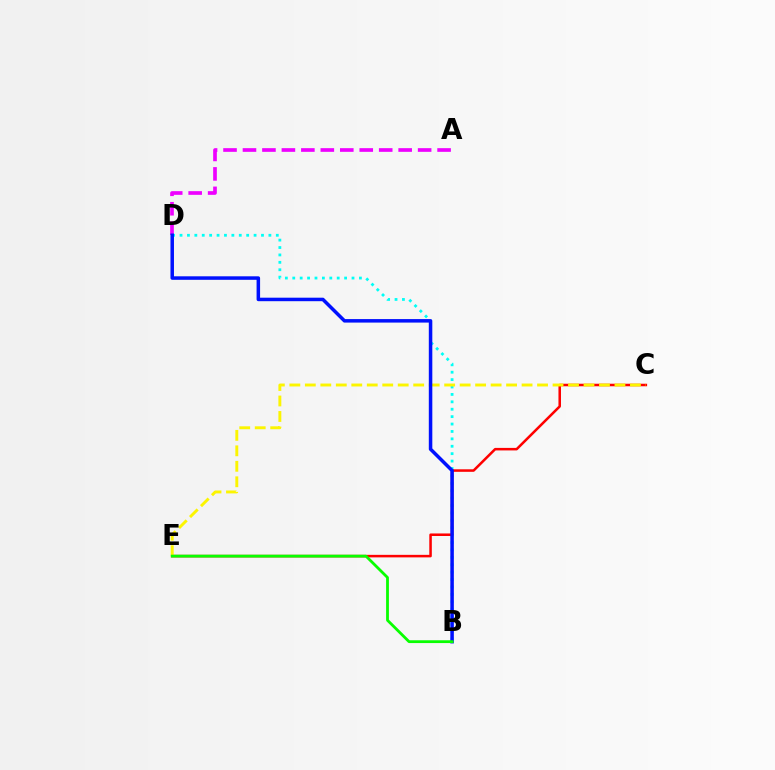{('A', 'D'): [{'color': '#ee00ff', 'line_style': 'dashed', 'thickness': 2.64}], ('B', 'D'): [{'color': '#00fff6', 'line_style': 'dotted', 'thickness': 2.01}, {'color': '#0010ff', 'line_style': 'solid', 'thickness': 2.52}], ('C', 'E'): [{'color': '#ff0000', 'line_style': 'solid', 'thickness': 1.82}, {'color': '#fcf500', 'line_style': 'dashed', 'thickness': 2.1}], ('B', 'E'): [{'color': '#08ff00', 'line_style': 'solid', 'thickness': 2.01}]}